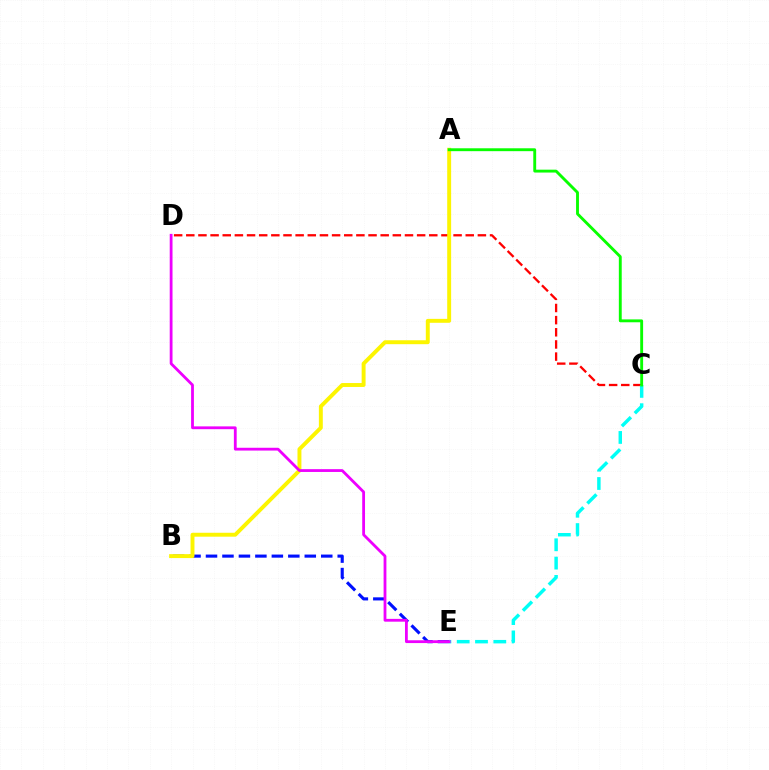{('C', 'D'): [{'color': '#ff0000', 'line_style': 'dashed', 'thickness': 1.65}], ('B', 'E'): [{'color': '#0010ff', 'line_style': 'dashed', 'thickness': 2.24}], ('C', 'E'): [{'color': '#00fff6', 'line_style': 'dashed', 'thickness': 2.49}], ('A', 'B'): [{'color': '#fcf500', 'line_style': 'solid', 'thickness': 2.82}], ('D', 'E'): [{'color': '#ee00ff', 'line_style': 'solid', 'thickness': 2.02}], ('A', 'C'): [{'color': '#08ff00', 'line_style': 'solid', 'thickness': 2.07}]}